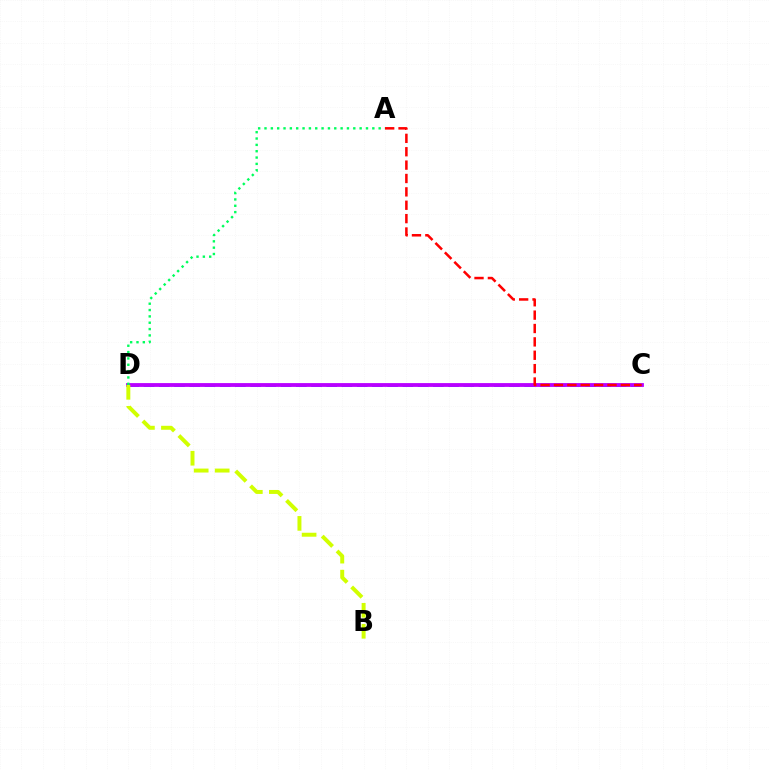{('C', 'D'): [{'color': '#0074ff', 'line_style': 'dashed', 'thickness': 2.07}, {'color': '#b900ff', 'line_style': 'solid', 'thickness': 2.74}], ('B', 'D'): [{'color': '#d1ff00', 'line_style': 'dashed', 'thickness': 2.85}], ('A', 'D'): [{'color': '#00ff5c', 'line_style': 'dotted', 'thickness': 1.72}], ('A', 'C'): [{'color': '#ff0000', 'line_style': 'dashed', 'thickness': 1.82}]}